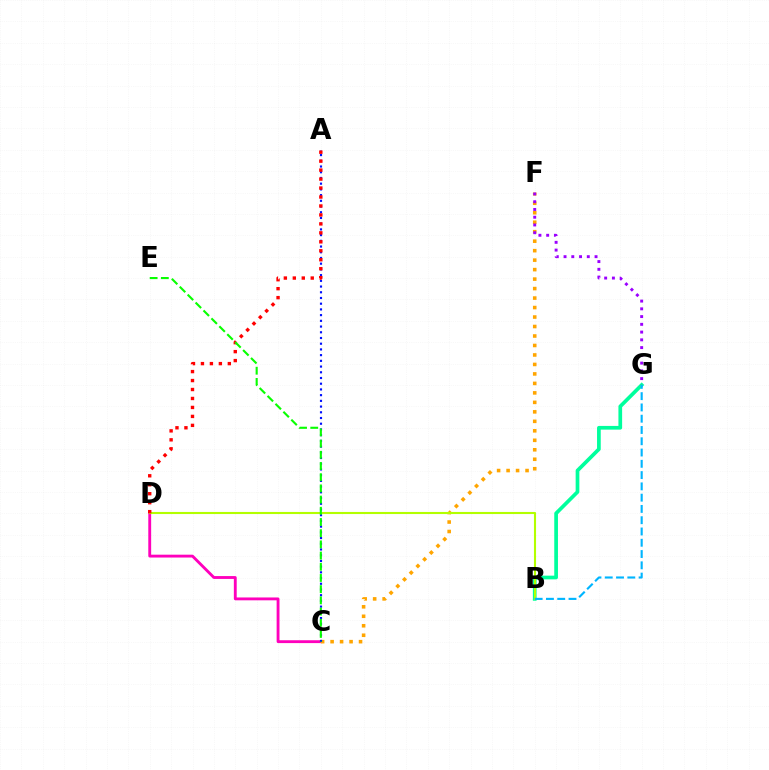{('C', 'D'): [{'color': '#ff00bd', 'line_style': 'solid', 'thickness': 2.06}], ('B', 'G'): [{'color': '#00ff9d', 'line_style': 'solid', 'thickness': 2.67}, {'color': '#00b5ff', 'line_style': 'dashed', 'thickness': 1.53}], ('C', 'F'): [{'color': '#ffa500', 'line_style': 'dotted', 'thickness': 2.58}], ('F', 'G'): [{'color': '#9b00ff', 'line_style': 'dotted', 'thickness': 2.11}], ('B', 'D'): [{'color': '#b3ff00', 'line_style': 'solid', 'thickness': 1.52}], ('A', 'C'): [{'color': '#0010ff', 'line_style': 'dotted', 'thickness': 1.55}], ('A', 'D'): [{'color': '#ff0000', 'line_style': 'dotted', 'thickness': 2.44}], ('C', 'E'): [{'color': '#08ff00', 'line_style': 'dashed', 'thickness': 1.52}]}